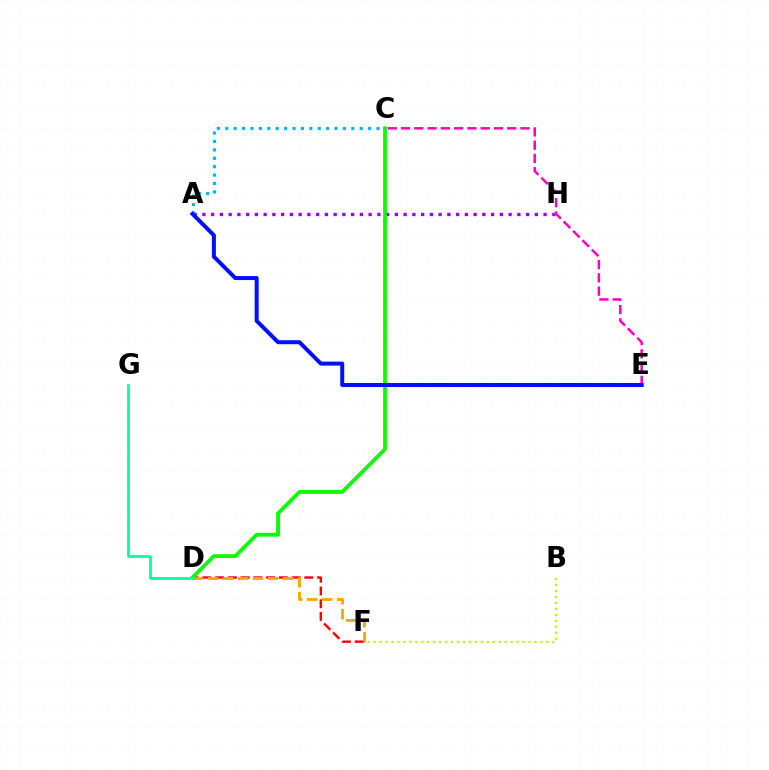{('A', 'H'): [{'color': '#9b00ff', 'line_style': 'dotted', 'thickness': 2.38}], ('B', 'F'): [{'color': '#b3ff00', 'line_style': 'dotted', 'thickness': 1.62}], ('D', 'F'): [{'color': '#ff0000', 'line_style': 'dashed', 'thickness': 1.73}, {'color': '#ffa500', 'line_style': 'dashed', 'thickness': 2.04}], ('C', 'D'): [{'color': '#08ff00', 'line_style': 'solid', 'thickness': 2.73}], ('A', 'C'): [{'color': '#00b5ff', 'line_style': 'dotted', 'thickness': 2.28}], ('C', 'E'): [{'color': '#ff00bd', 'line_style': 'dashed', 'thickness': 1.8}], ('D', 'G'): [{'color': '#00ff9d', 'line_style': 'solid', 'thickness': 1.96}], ('A', 'E'): [{'color': '#0010ff', 'line_style': 'solid', 'thickness': 2.87}]}